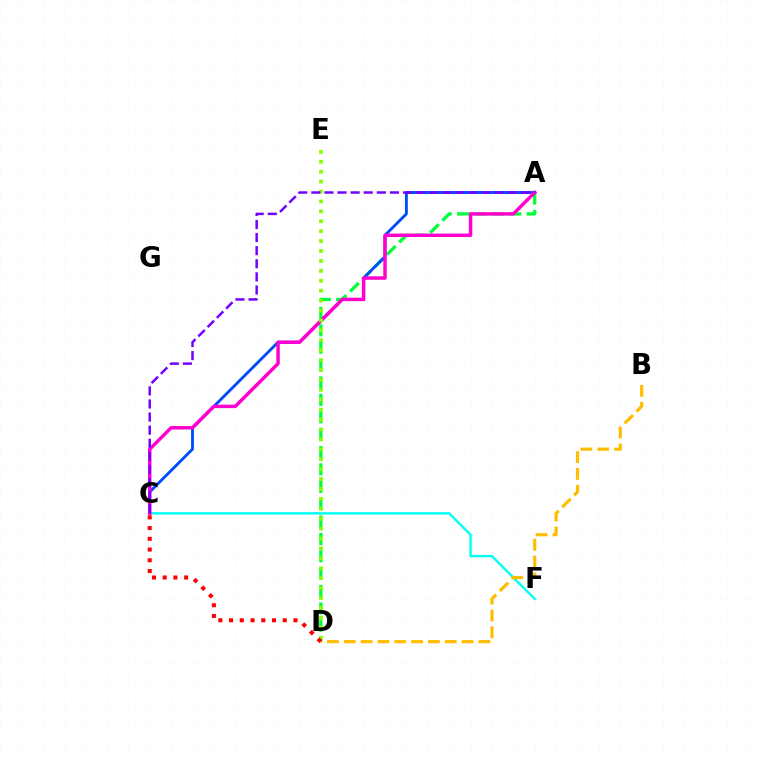{('A', 'D'): [{'color': '#00ff39', 'line_style': 'dashed', 'thickness': 2.36}], ('A', 'C'): [{'color': '#004bff', 'line_style': 'solid', 'thickness': 2.06}, {'color': '#ff00cf', 'line_style': 'solid', 'thickness': 2.48}, {'color': '#7200ff', 'line_style': 'dashed', 'thickness': 1.78}], ('C', 'F'): [{'color': '#00fff6', 'line_style': 'solid', 'thickness': 1.74}], ('D', 'E'): [{'color': '#84ff00', 'line_style': 'dotted', 'thickness': 2.69}], ('B', 'D'): [{'color': '#ffbd00', 'line_style': 'dashed', 'thickness': 2.29}], ('C', 'D'): [{'color': '#ff0000', 'line_style': 'dotted', 'thickness': 2.92}]}